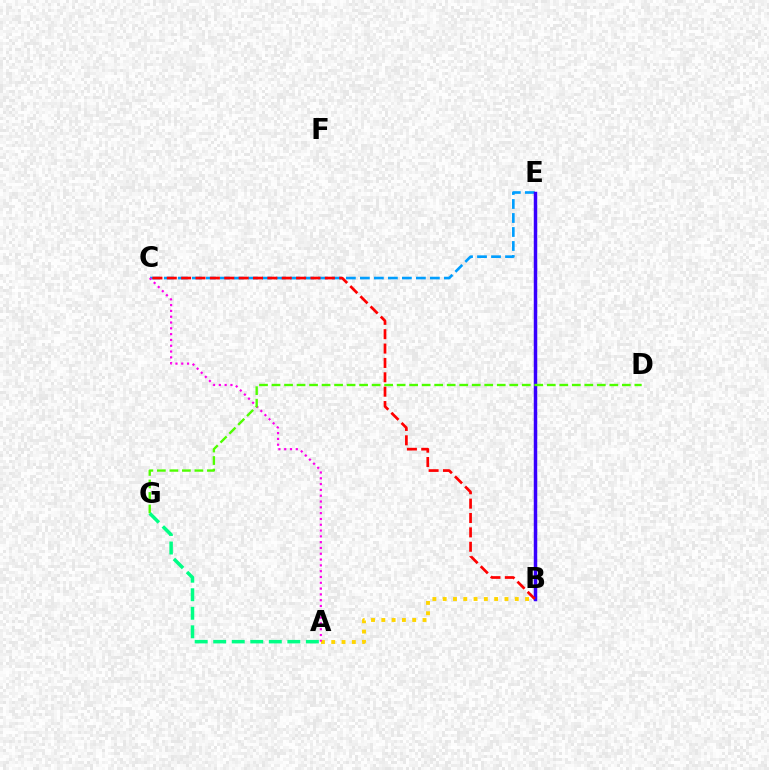{('A', 'B'): [{'color': '#ffd500', 'line_style': 'dotted', 'thickness': 2.8}], ('C', 'E'): [{'color': '#009eff', 'line_style': 'dashed', 'thickness': 1.9}], ('B', 'E'): [{'color': '#3700ff', 'line_style': 'solid', 'thickness': 2.5}], ('A', 'C'): [{'color': '#ff00ed', 'line_style': 'dotted', 'thickness': 1.58}], ('D', 'G'): [{'color': '#4fff00', 'line_style': 'dashed', 'thickness': 1.7}], ('A', 'G'): [{'color': '#00ff86', 'line_style': 'dashed', 'thickness': 2.52}], ('B', 'C'): [{'color': '#ff0000', 'line_style': 'dashed', 'thickness': 1.95}]}